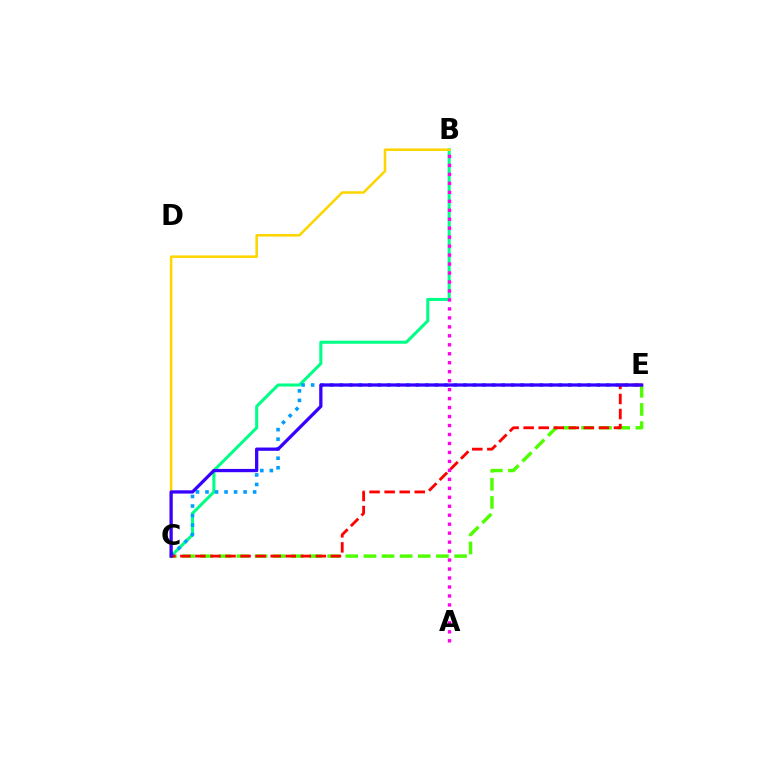{('C', 'E'): [{'color': '#4fff00', 'line_style': 'dashed', 'thickness': 2.46}, {'color': '#009eff', 'line_style': 'dotted', 'thickness': 2.59}, {'color': '#ff0000', 'line_style': 'dashed', 'thickness': 2.04}, {'color': '#3700ff', 'line_style': 'solid', 'thickness': 2.35}], ('B', 'C'): [{'color': '#00ff86', 'line_style': 'solid', 'thickness': 2.19}, {'color': '#ffd500', 'line_style': 'solid', 'thickness': 1.84}], ('A', 'B'): [{'color': '#ff00ed', 'line_style': 'dotted', 'thickness': 2.44}]}